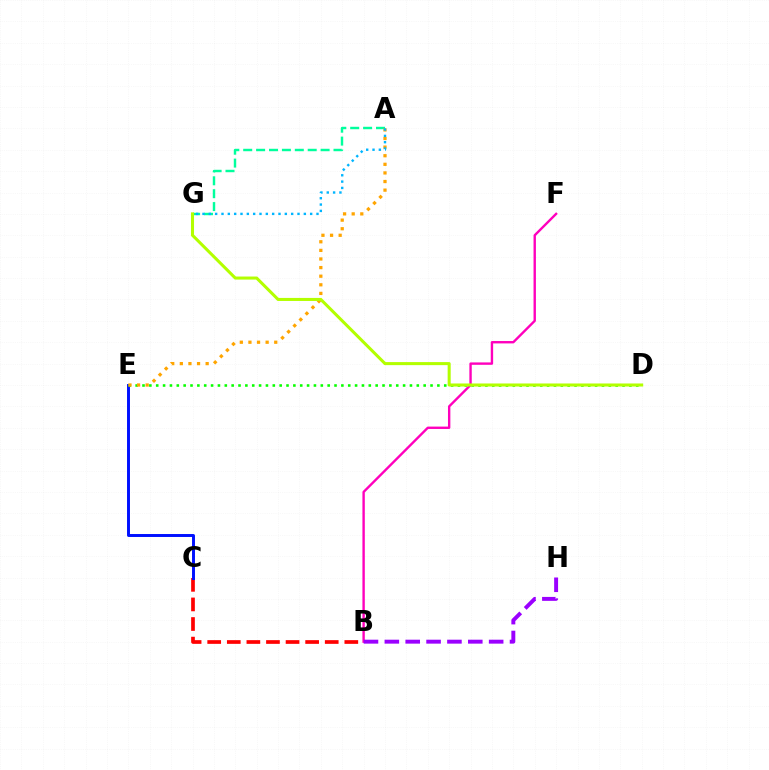{('B', 'C'): [{'color': '#ff0000', 'line_style': 'dashed', 'thickness': 2.66}], ('C', 'E'): [{'color': '#0010ff', 'line_style': 'solid', 'thickness': 2.12}], ('D', 'E'): [{'color': '#08ff00', 'line_style': 'dotted', 'thickness': 1.86}], ('A', 'G'): [{'color': '#00ff9d', 'line_style': 'dashed', 'thickness': 1.75}, {'color': '#00b5ff', 'line_style': 'dotted', 'thickness': 1.72}], ('B', 'F'): [{'color': '#ff00bd', 'line_style': 'solid', 'thickness': 1.72}], ('A', 'E'): [{'color': '#ffa500', 'line_style': 'dotted', 'thickness': 2.34}], ('B', 'H'): [{'color': '#9b00ff', 'line_style': 'dashed', 'thickness': 2.83}], ('D', 'G'): [{'color': '#b3ff00', 'line_style': 'solid', 'thickness': 2.19}]}